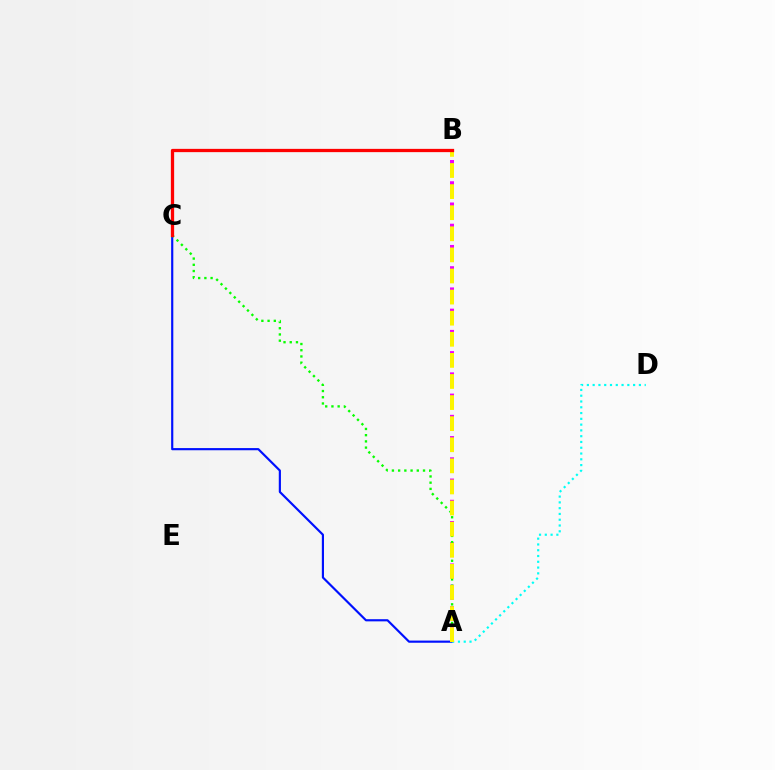{('A', 'C'): [{'color': '#0010ff', 'line_style': 'solid', 'thickness': 1.56}, {'color': '#08ff00', 'line_style': 'dotted', 'thickness': 1.69}], ('A', 'B'): [{'color': '#ee00ff', 'line_style': 'dashed', 'thickness': 2.88}, {'color': '#fcf500', 'line_style': 'dashed', 'thickness': 2.87}], ('A', 'D'): [{'color': '#00fff6', 'line_style': 'dotted', 'thickness': 1.57}], ('B', 'C'): [{'color': '#ff0000', 'line_style': 'solid', 'thickness': 2.36}]}